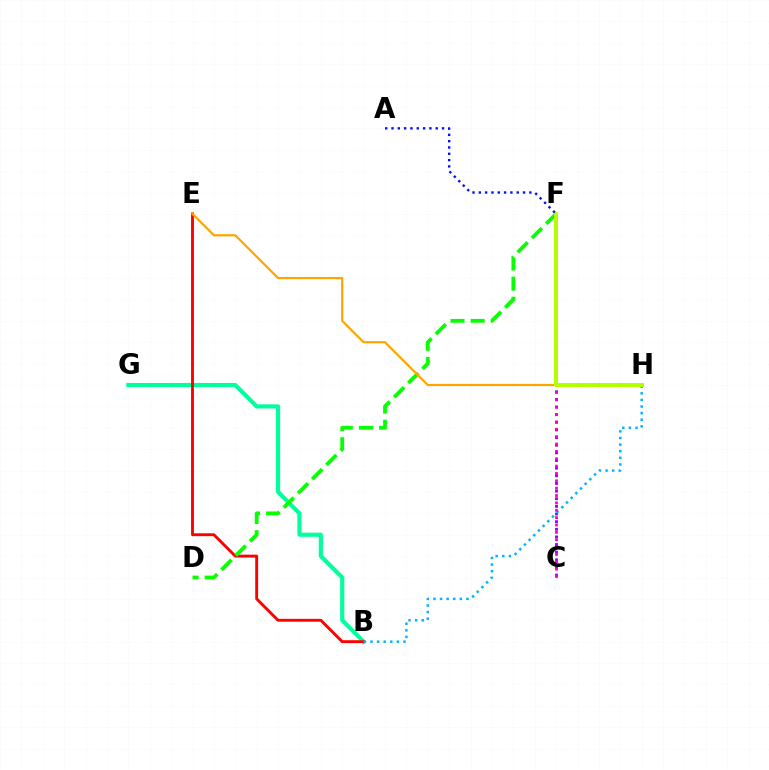{('C', 'F'): [{'color': '#9b00ff', 'line_style': 'dotted', 'thickness': 2.08}, {'color': '#ff00bd', 'line_style': 'dotted', 'thickness': 2.0}], ('B', 'G'): [{'color': '#00ff9d', 'line_style': 'solid', 'thickness': 2.97}], ('B', 'E'): [{'color': '#ff0000', 'line_style': 'solid', 'thickness': 2.08}], ('B', 'H'): [{'color': '#00b5ff', 'line_style': 'dotted', 'thickness': 1.8}], ('D', 'F'): [{'color': '#08ff00', 'line_style': 'dashed', 'thickness': 2.73}], ('E', 'H'): [{'color': '#ffa500', 'line_style': 'solid', 'thickness': 1.59}], ('F', 'H'): [{'color': '#b3ff00', 'line_style': 'solid', 'thickness': 2.87}], ('A', 'F'): [{'color': '#0010ff', 'line_style': 'dotted', 'thickness': 1.72}]}